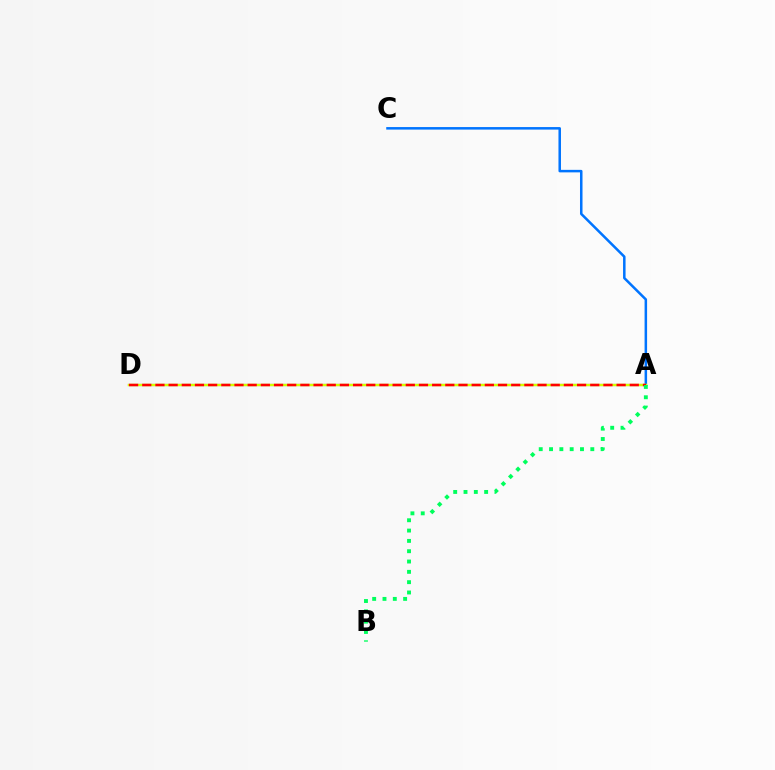{('A', 'D'): [{'color': '#b900ff', 'line_style': 'solid', 'thickness': 1.54}, {'color': '#d1ff00', 'line_style': 'solid', 'thickness': 1.73}, {'color': '#ff0000', 'line_style': 'dashed', 'thickness': 1.79}], ('A', 'C'): [{'color': '#0074ff', 'line_style': 'solid', 'thickness': 1.81}], ('A', 'B'): [{'color': '#00ff5c', 'line_style': 'dotted', 'thickness': 2.8}]}